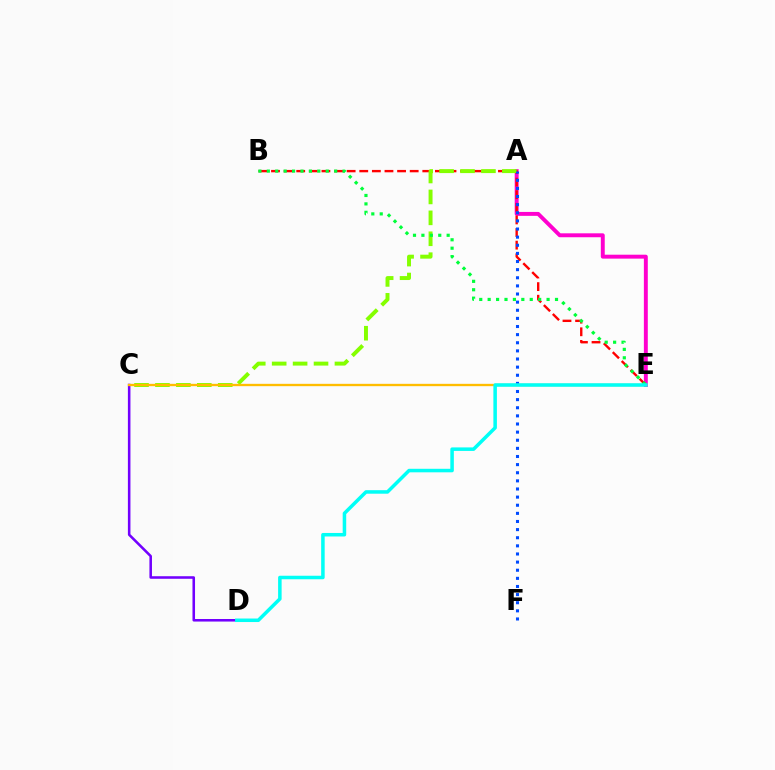{('A', 'E'): [{'color': '#ff00cf', 'line_style': 'solid', 'thickness': 2.82}], ('C', 'D'): [{'color': '#7200ff', 'line_style': 'solid', 'thickness': 1.84}], ('B', 'E'): [{'color': '#ff0000', 'line_style': 'dashed', 'thickness': 1.71}, {'color': '#00ff39', 'line_style': 'dotted', 'thickness': 2.29}], ('A', 'C'): [{'color': '#84ff00', 'line_style': 'dashed', 'thickness': 2.84}], ('A', 'F'): [{'color': '#004bff', 'line_style': 'dotted', 'thickness': 2.21}], ('C', 'E'): [{'color': '#ffbd00', 'line_style': 'solid', 'thickness': 1.68}], ('D', 'E'): [{'color': '#00fff6', 'line_style': 'solid', 'thickness': 2.53}]}